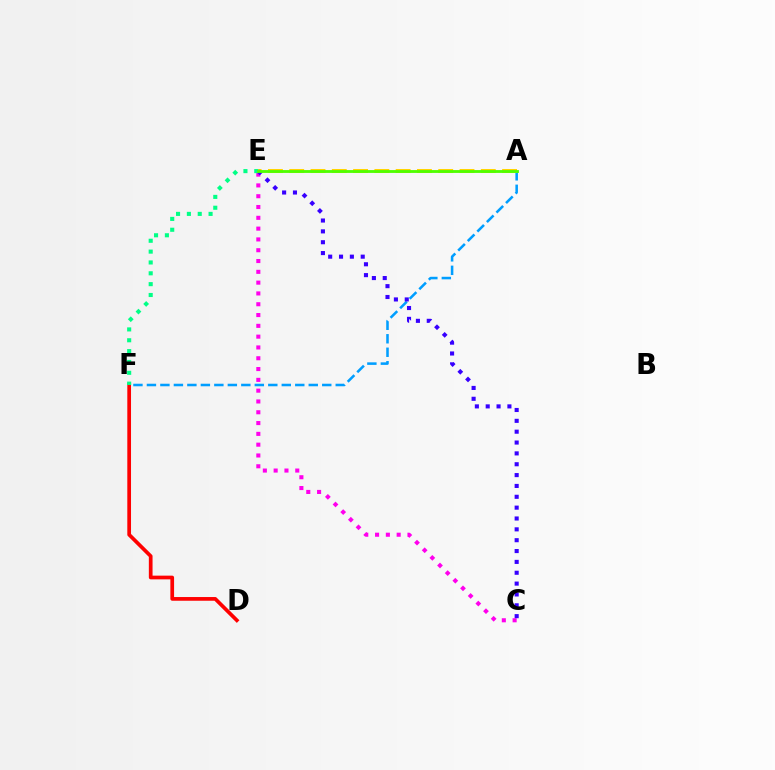{('D', 'F'): [{'color': '#ff0000', 'line_style': 'solid', 'thickness': 2.67}], ('A', 'F'): [{'color': '#009eff', 'line_style': 'dashed', 'thickness': 1.83}], ('A', 'E'): [{'color': '#ffd500', 'line_style': 'dashed', 'thickness': 2.89}, {'color': '#4fff00', 'line_style': 'solid', 'thickness': 2.04}], ('C', 'E'): [{'color': '#ff00ed', 'line_style': 'dotted', 'thickness': 2.94}, {'color': '#3700ff', 'line_style': 'dotted', 'thickness': 2.95}], ('E', 'F'): [{'color': '#00ff86', 'line_style': 'dotted', 'thickness': 2.95}]}